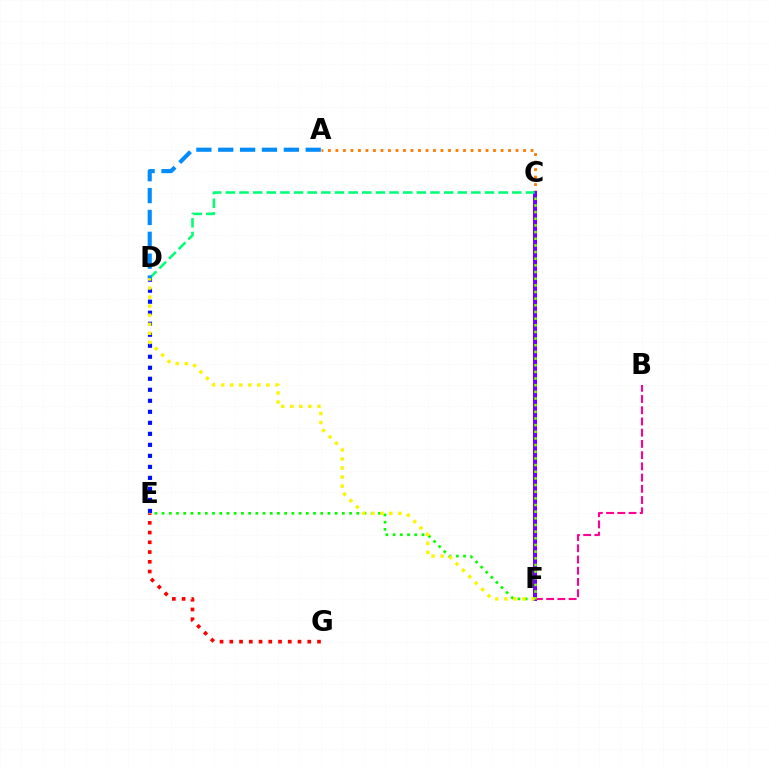{('B', 'F'): [{'color': '#ff0094', 'line_style': 'dashed', 'thickness': 1.52}], ('A', 'C'): [{'color': '#ff7c00', 'line_style': 'dotted', 'thickness': 2.04}], ('C', 'F'): [{'color': '#00fff6', 'line_style': 'dashed', 'thickness': 2.11}, {'color': '#ee00ff', 'line_style': 'solid', 'thickness': 1.52}, {'color': '#7200ff', 'line_style': 'solid', 'thickness': 2.88}, {'color': '#84ff00', 'line_style': 'dotted', 'thickness': 1.81}], ('E', 'G'): [{'color': '#ff0000', 'line_style': 'dotted', 'thickness': 2.65}], ('D', 'E'): [{'color': '#0010ff', 'line_style': 'dotted', 'thickness': 2.99}], ('E', 'F'): [{'color': '#08ff00', 'line_style': 'dotted', 'thickness': 1.96}], ('D', 'F'): [{'color': '#fcf500', 'line_style': 'dotted', 'thickness': 2.46}], ('C', 'D'): [{'color': '#00ff74', 'line_style': 'dashed', 'thickness': 1.85}], ('A', 'D'): [{'color': '#008cff', 'line_style': 'dashed', 'thickness': 2.97}]}